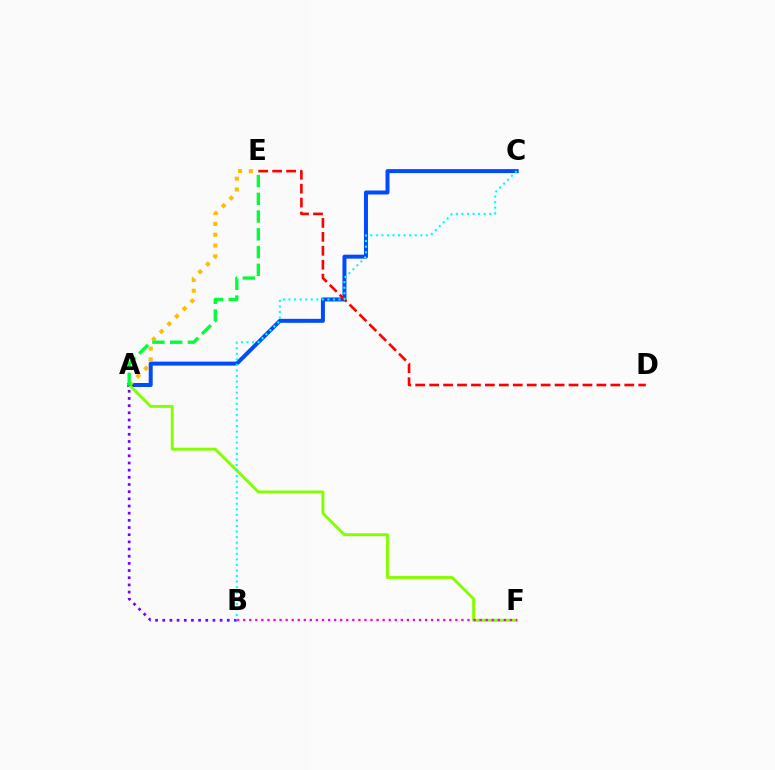{('A', 'C'): [{'color': '#004bff', 'line_style': 'solid', 'thickness': 2.87}], ('A', 'E'): [{'color': '#ffbd00', 'line_style': 'dotted', 'thickness': 2.94}, {'color': '#00ff39', 'line_style': 'dashed', 'thickness': 2.41}], ('A', 'F'): [{'color': '#84ff00', 'line_style': 'solid', 'thickness': 2.1}], ('D', 'E'): [{'color': '#ff0000', 'line_style': 'dashed', 'thickness': 1.89}], ('A', 'B'): [{'color': '#7200ff', 'line_style': 'dotted', 'thickness': 1.95}], ('B', 'F'): [{'color': '#ff00cf', 'line_style': 'dotted', 'thickness': 1.65}], ('B', 'C'): [{'color': '#00fff6', 'line_style': 'dotted', 'thickness': 1.51}]}